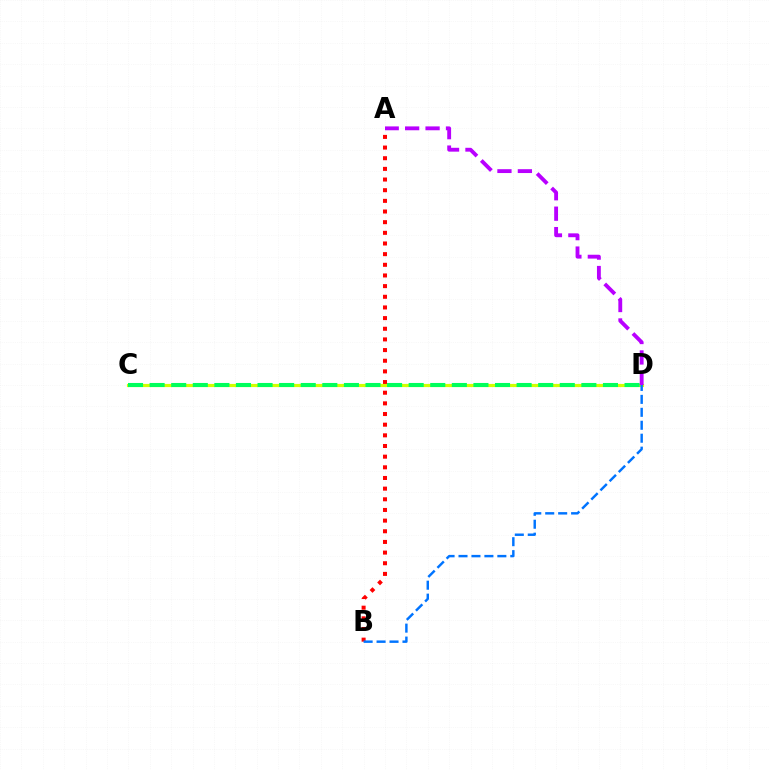{('A', 'B'): [{'color': '#ff0000', 'line_style': 'dotted', 'thickness': 2.9}], ('C', 'D'): [{'color': '#d1ff00', 'line_style': 'solid', 'thickness': 2.28}, {'color': '#00ff5c', 'line_style': 'dashed', 'thickness': 2.93}], ('A', 'D'): [{'color': '#b900ff', 'line_style': 'dashed', 'thickness': 2.77}], ('B', 'D'): [{'color': '#0074ff', 'line_style': 'dashed', 'thickness': 1.76}]}